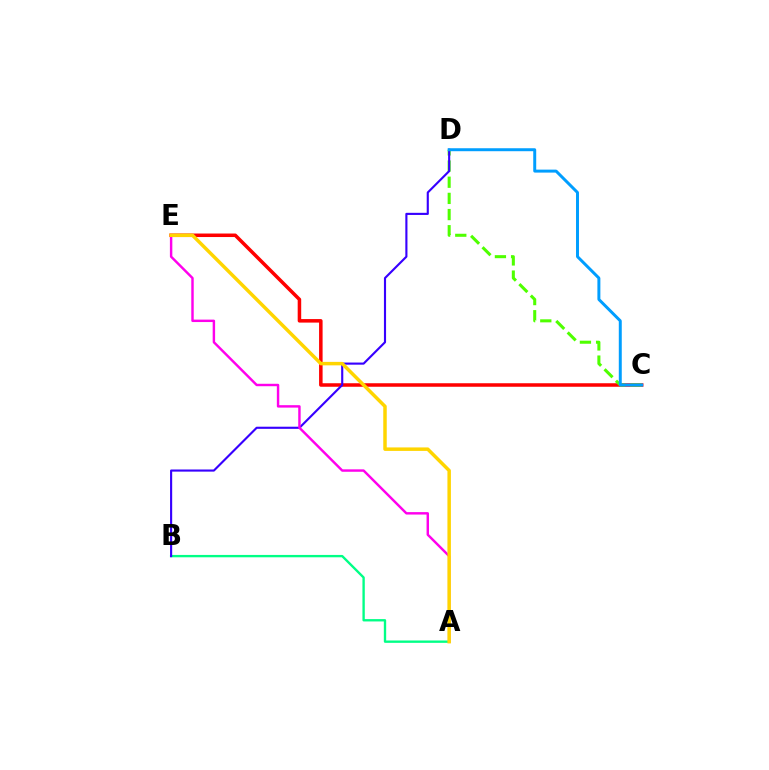{('A', 'B'): [{'color': '#00ff86', 'line_style': 'solid', 'thickness': 1.7}], ('C', 'E'): [{'color': '#ff0000', 'line_style': 'solid', 'thickness': 2.53}], ('C', 'D'): [{'color': '#4fff00', 'line_style': 'dashed', 'thickness': 2.2}, {'color': '#009eff', 'line_style': 'solid', 'thickness': 2.14}], ('B', 'D'): [{'color': '#3700ff', 'line_style': 'solid', 'thickness': 1.53}], ('A', 'E'): [{'color': '#ff00ed', 'line_style': 'solid', 'thickness': 1.75}, {'color': '#ffd500', 'line_style': 'solid', 'thickness': 2.5}]}